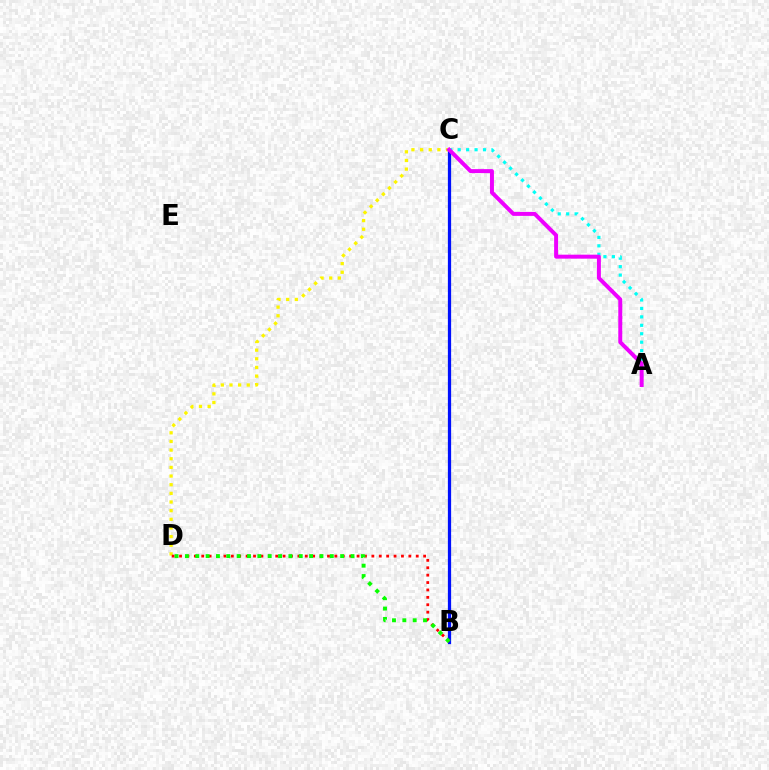{('C', 'D'): [{'color': '#fcf500', 'line_style': 'dotted', 'thickness': 2.35}], ('B', 'C'): [{'color': '#0010ff', 'line_style': 'solid', 'thickness': 2.33}], ('A', 'C'): [{'color': '#00fff6', 'line_style': 'dotted', 'thickness': 2.29}, {'color': '#ee00ff', 'line_style': 'solid', 'thickness': 2.86}], ('B', 'D'): [{'color': '#ff0000', 'line_style': 'dotted', 'thickness': 2.01}, {'color': '#08ff00', 'line_style': 'dotted', 'thickness': 2.81}]}